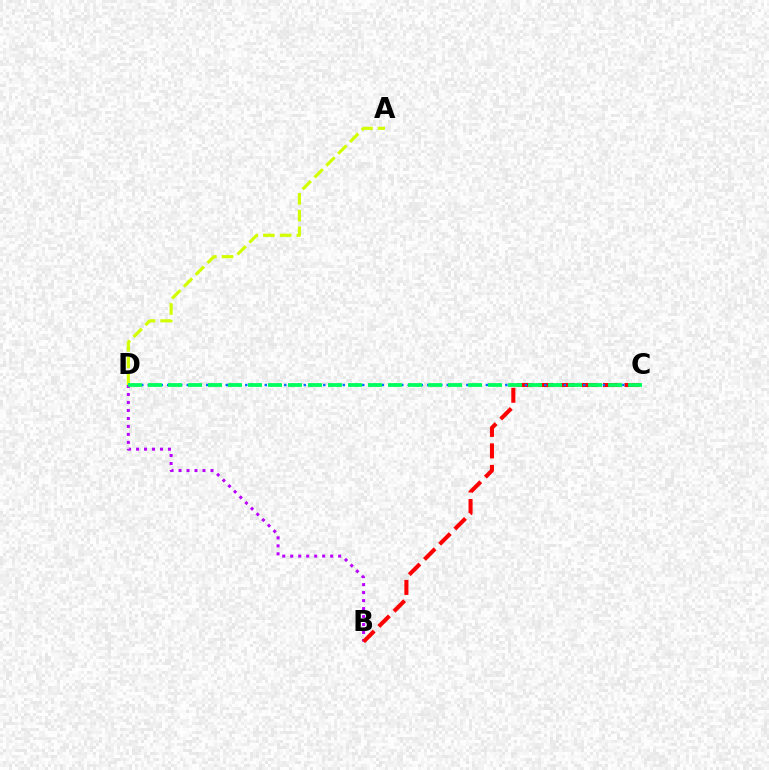{('A', 'D'): [{'color': '#d1ff00', 'line_style': 'dashed', 'thickness': 2.27}], ('B', 'D'): [{'color': '#b900ff', 'line_style': 'dotted', 'thickness': 2.17}], ('B', 'C'): [{'color': '#ff0000', 'line_style': 'dashed', 'thickness': 2.92}], ('C', 'D'): [{'color': '#0074ff', 'line_style': 'dotted', 'thickness': 1.77}, {'color': '#00ff5c', 'line_style': 'dashed', 'thickness': 2.72}]}